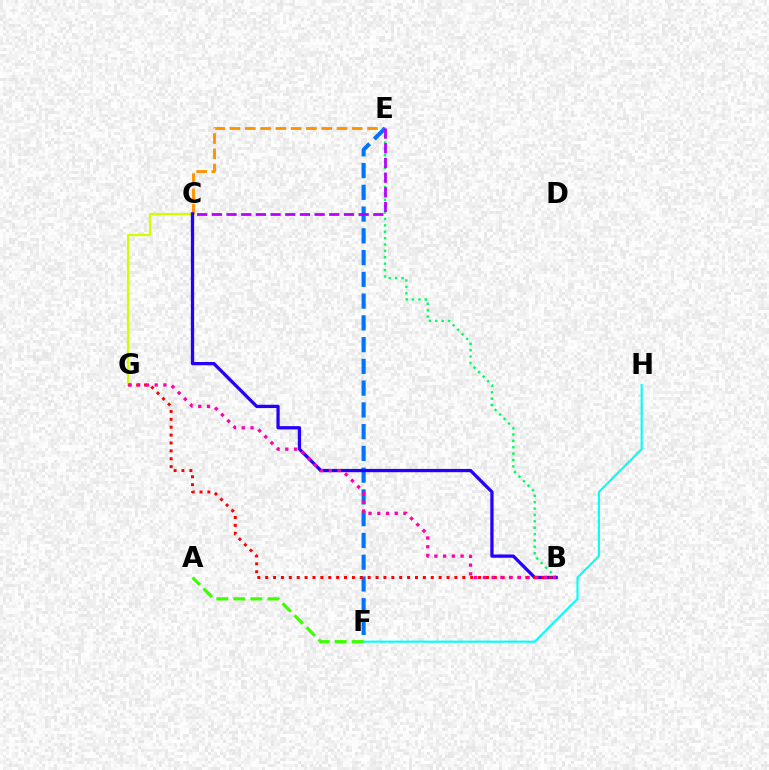{('C', 'G'): [{'color': '#d1ff00', 'line_style': 'solid', 'thickness': 1.62}], ('C', 'E'): [{'color': '#ff9400', 'line_style': 'dashed', 'thickness': 2.08}, {'color': '#b900ff', 'line_style': 'dashed', 'thickness': 1.99}], ('B', 'E'): [{'color': '#00ff5c', 'line_style': 'dotted', 'thickness': 1.73}], ('F', 'H'): [{'color': '#00fff6', 'line_style': 'solid', 'thickness': 1.52}], ('A', 'F'): [{'color': '#3dff00', 'line_style': 'dashed', 'thickness': 2.31}], ('E', 'F'): [{'color': '#0074ff', 'line_style': 'dashed', 'thickness': 2.96}], ('B', 'C'): [{'color': '#2500ff', 'line_style': 'solid', 'thickness': 2.36}], ('B', 'G'): [{'color': '#ff0000', 'line_style': 'dotted', 'thickness': 2.14}, {'color': '#ff00ac', 'line_style': 'dotted', 'thickness': 2.37}]}